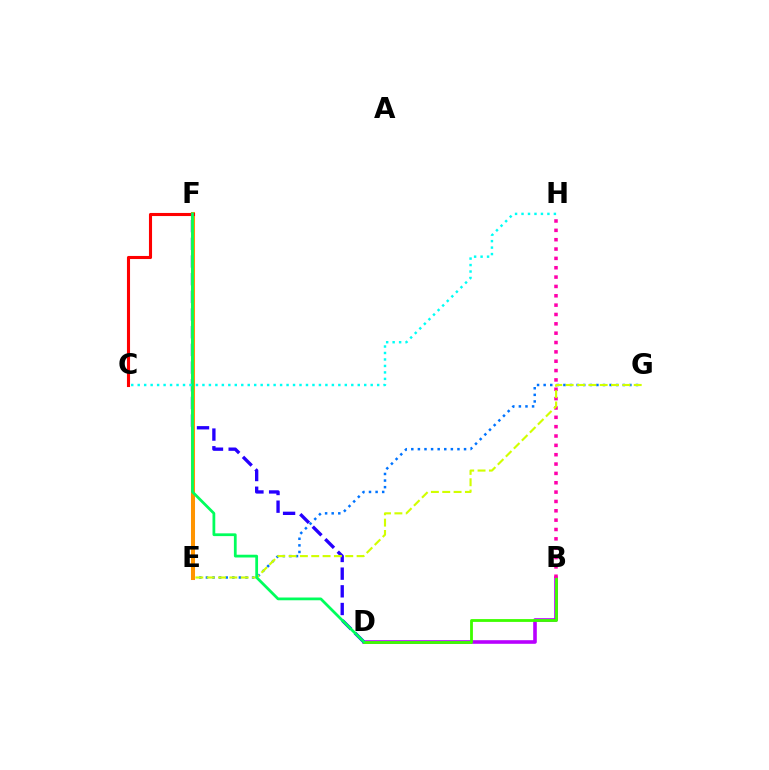{('E', 'G'): [{'color': '#0074ff', 'line_style': 'dotted', 'thickness': 1.79}, {'color': '#d1ff00', 'line_style': 'dashed', 'thickness': 1.54}], ('B', 'D'): [{'color': '#b900ff', 'line_style': 'solid', 'thickness': 2.59}, {'color': '#3dff00', 'line_style': 'solid', 'thickness': 2.03}], ('D', 'F'): [{'color': '#2500ff', 'line_style': 'dashed', 'thickness': 2.4}, {'color': '#00ff5c', 'line_style': 'solid', 'thickness': 1.99}], ('E', 'F'): [{'color': '#ff9400', 'line_style': 'solid', 'thickness': 2.91}], ('B', 'H'): [{'color': '#ff00ac', 'line_style': 'dotted', 'thickness': 2.54}], ('C', 'F'): [{'color': '#ff0000', 'line_style': 'solid', 'thickness': 2.23}], ('C', 'H'): [{'color': '#00fff6', 'line_style': 'dotted', 'thickness': 1.76}]}